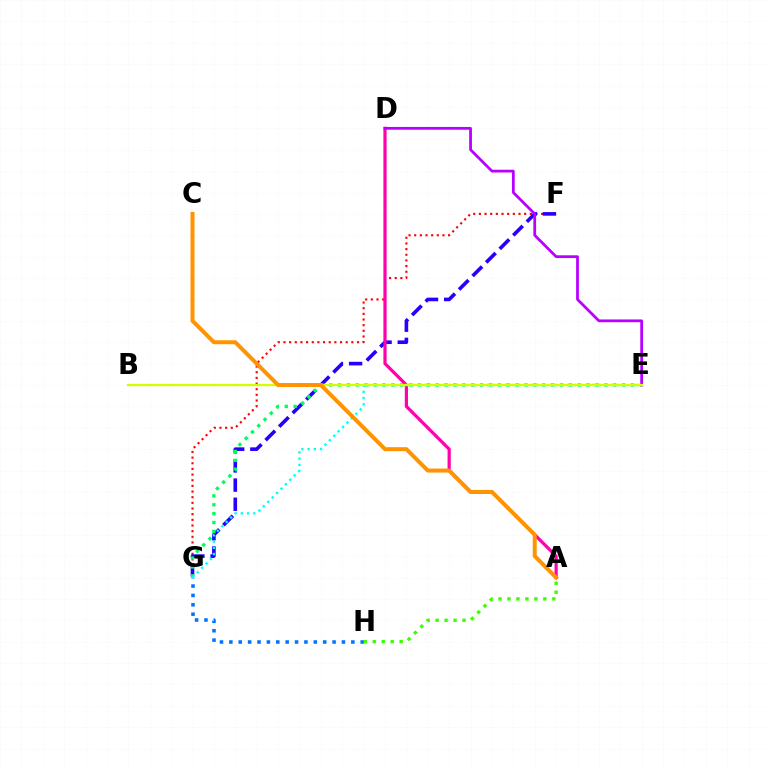{('F', 'G'): [{'color': '#ff0000', 'line_style': 'dotted', 'thickness': 1.54}, {'color': '#2500ff', 'line_style': 'dashed', 'thickness': 2.6}], ('E', 'G'): [{'color': '#00ff5c', 'line_style': 'dotted', 'thickness': 2.41}, {'color': '#00fff6', 'line_style': 'dotted', 'thickness': 1.69}], ('A', 'D'): [{'color': '#ff00ac', 'line_style': 'solid', 'thickness': 2.3}], ('D', 'E'): [{'color': '#b900ff', 'line_style': 'solid', 'thickness': 1.99}], ('G', 'H'): [{'color': '#0074ff', 'line_style': 'dotted', 'thickness': 2.55}], ('B', 'E'): [{'color': '#d1ff00', 'line_style': 'solid', 'thickness': 1.64}], ('A', 'H'): [{'color': '#3dff00', 'line_style': 'dotted', 'thickness': 2.44}], ('A', 'C'): [{'color': '#ff9400', 'line_style': 'solid', 'thickness': 2.87}]}